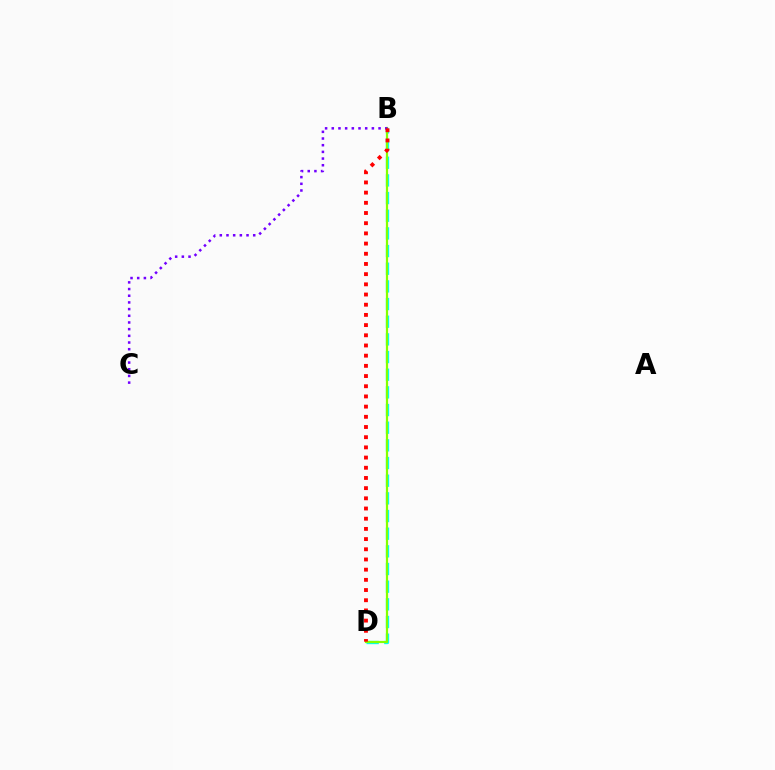{('B', 'D'): [{'color': '#00fff6', 'line_style': 'dashed', 'thickness': 2.4}, {'color': '#84ff00', 'line_style': 'solid', 'thickness': 1.6}, {'color': '#ff0000', 'line_style': 'dotted', 'thickness': 2.77}], ('B', 'C'): [{'color': '#7200ff', 'line_style': 'dotted', 'thickness': 1.82}]}